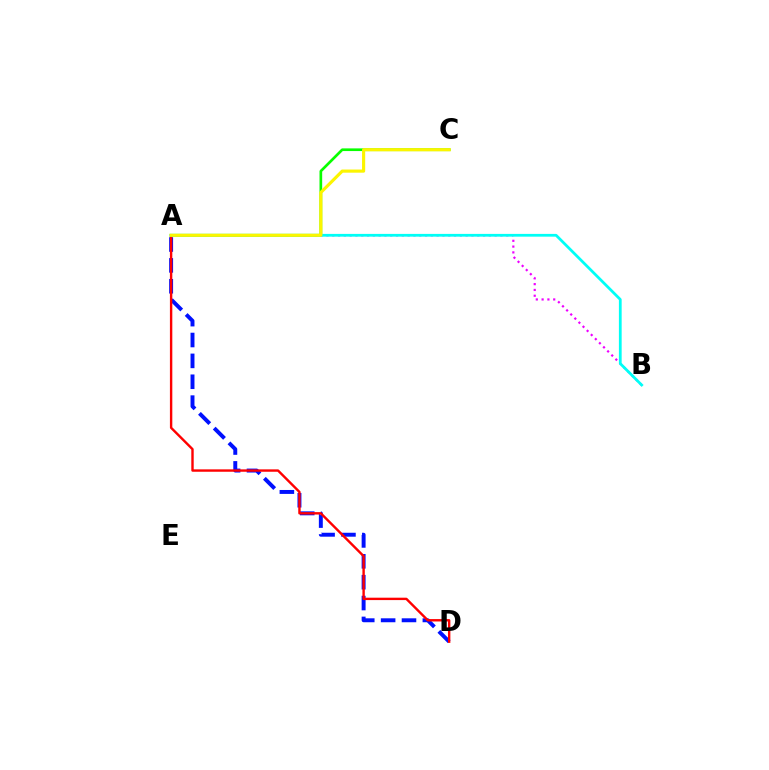{('A', 'C'): [{'color': '#08ff00', 'line_style': 'solid', 'thickness': 1.93}, {'color': '#fcf500', 'line_style': 'solid', 'thickness': 2.27}], ('A', 'D'): [{'color': '#0010ff', 'line_style': 'dashed', 'thickness': 2.84}, {'color': '#ff0000', 'line_style': 'solid', 'thickness': 1.73}], ('A', 'B'): [{'color': '#ee00ff', 'line_style': 'dotted', 'thickness': 1.58}, {'color': '#00fff6', 'line_style': 'solid', 'thickness': 1.99}]}